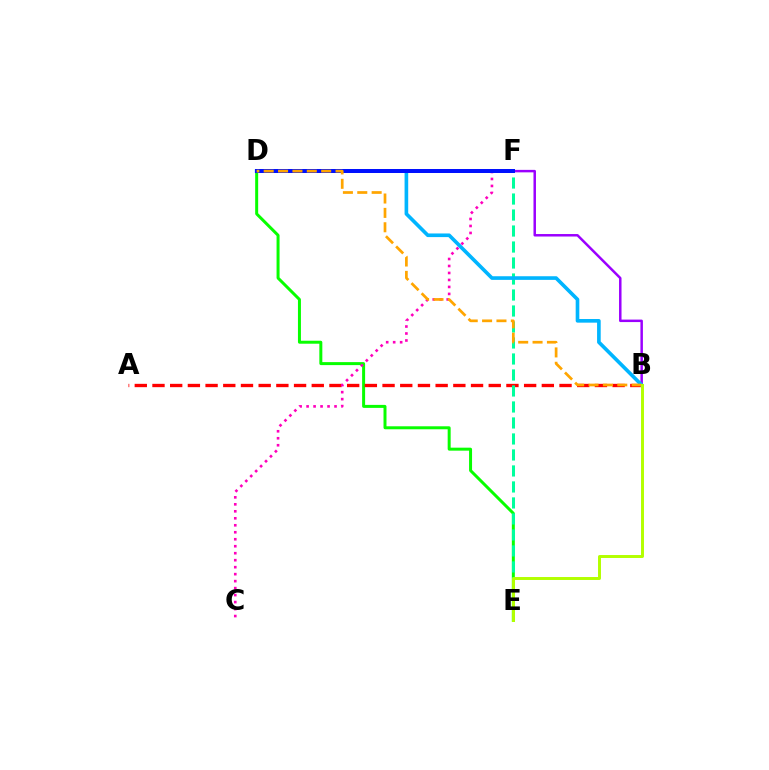{('D', 'E'): [{'color': '#08ff00', 'line_style': 'solid', 'thickness': 2.15}], ('B', 'D'): [{'color': '#9b00ff', 'line_style': 'solid', 'thickness': 1.79}, {'color': '#00b5ff', 'line_style': 'solid', 'thickness': 2.62}, {'color': '#ffa500', 'line_style': 'dashed', 'thickness': 1.95}], ('A', 'B'): [{'color': '#ff0000', 'line_style': 'dashed', 'thickness': 2.4}], ('C', 'F'): [{'color': '#ff00bd', 'line_style': 'dotted', 'thickness': 1.9}], ('E', 'F'): [{'color': '#00ff9d', 'line_style': 'dashed', 'thickness': 2.17}], ('D', 'F'): [{'color': '#0010ff', 'line_style': 'solid', 'thickness': 2.87}], ('B', 'E'): [{'color': '#b3ff00', 'line_style': 'solid', 'thickness': 2.13}]}